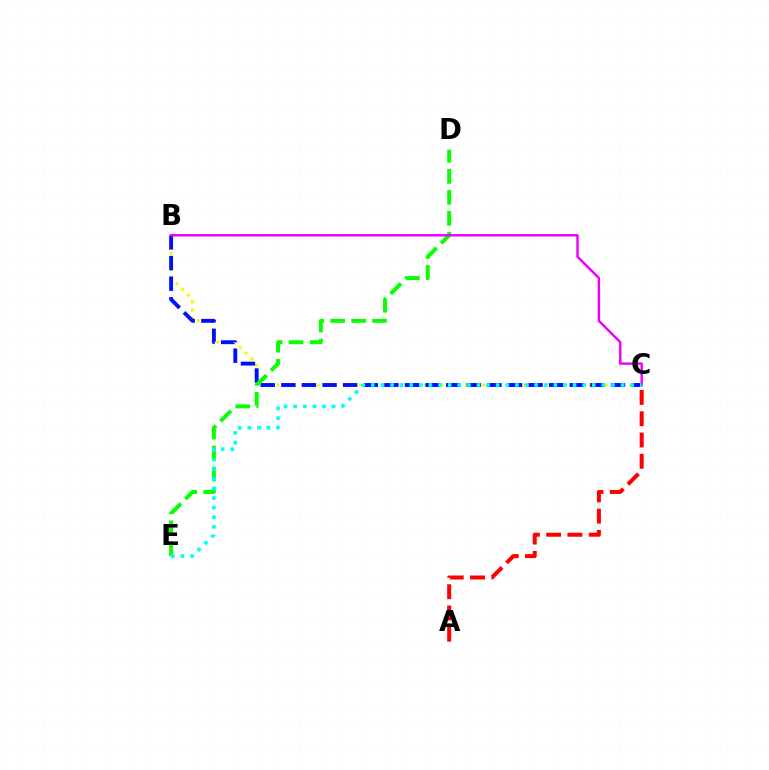{('B', 'C'): [{'color': '#fcf500', 'line_style': 'dotted', 'thickness': 2.23}, {'color': '#0010ff', 'line_style': 'dashed', 'thickness': 2.8}, {'color': '#ee00ff', 'line_style': 'solid', 'thickness': 1.76}], ('D', 'E'): [{'color': '#08ff00', 'line_style': 'dashed', 'thickness': 2.85}], ('A', 'C'): [{'color': '#ff0000', 'line_style': 'dashed', 'thickness': 2.89}], ('C', 'E'): [{'color': '#00fff6', 'line_style': 'dotted', 'thickness': 2.61}]}